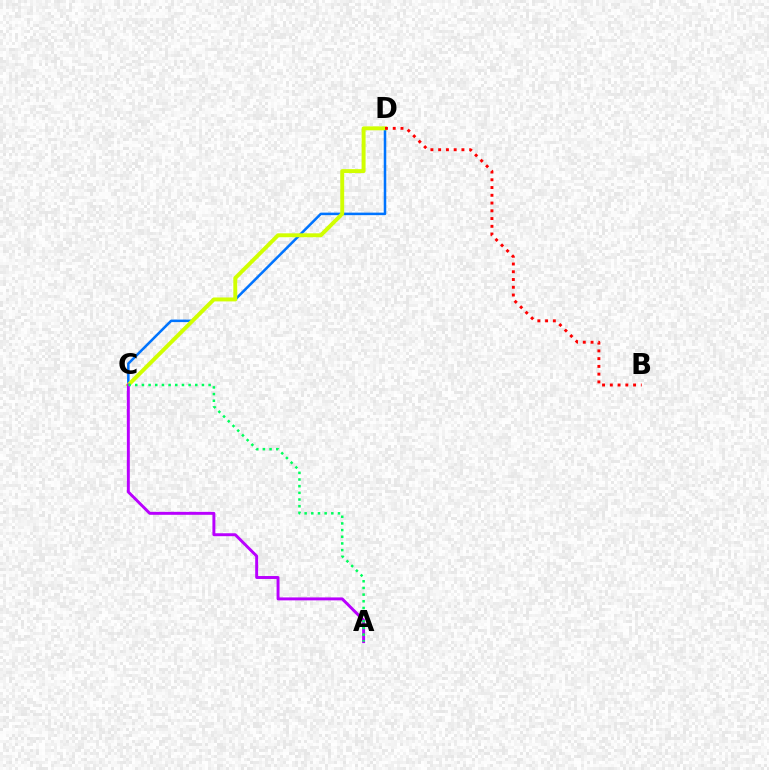{('C', 'D'): [{'color': '#0074ff', 'line_style': 'solid', 'thickness': 1.82}, {'color': '#d1ff00', 'line_style': 'solid', 'thickness': 2.83}], ('A', 'C'): [{'color': '#b900ff', 'line_style': 'solid', 'thickness': 2.12}, {'color': '#00ff5c', 'line_style': 'dotted', 'thickness': 1.81}], ('B', 'D'): [{'color': '#ff0000', 'line_style': 'dotted', 'thickness': 2.11}]}